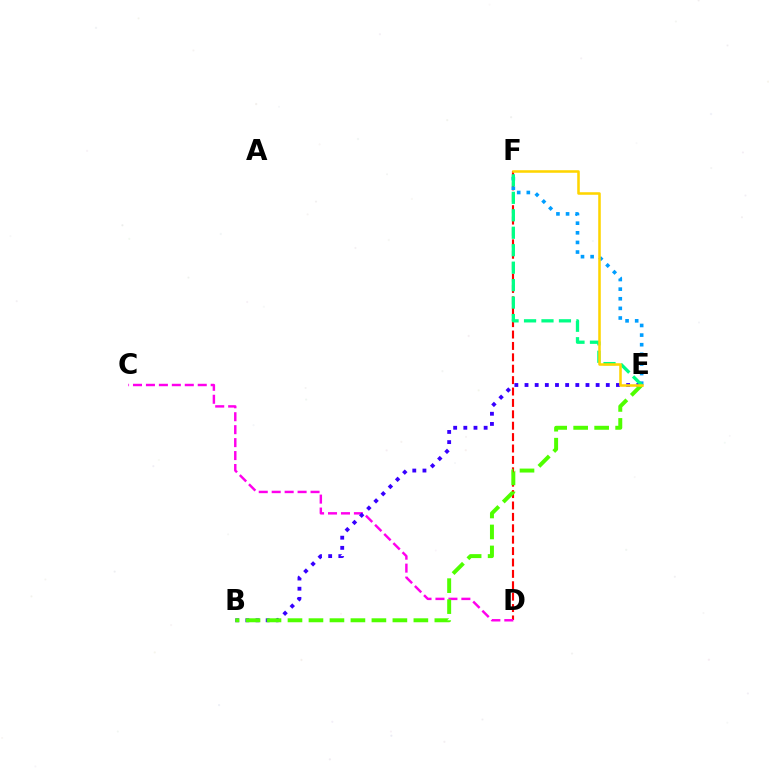{('D', 'F'): [{'color': '#ff0000', 'line_style': 'dashed', 'thickness': 1.55}], ('C', 'D'): [{'color': '#ff00ed', 'line_style': 'dashed', 'thickness': 1.76}], ('B', 'E'): [{'color': '#3700ff', 'line_style': 'dotted', 'thickness': 2.76}, {'color': '#4fff00', 'line_style': 'dashed', 'thickness': 2.85}], ('E', 'F'): [{'color': '#009eff', 'line_style': 'dotted', 'thickness': 2.61}, {'color': '#00ff86', 'line_style': 'dashed', 'thickness': 2.37}, {'color': '#ffd500', 'line_style': 'solid', 'thickness': 1.84}]}